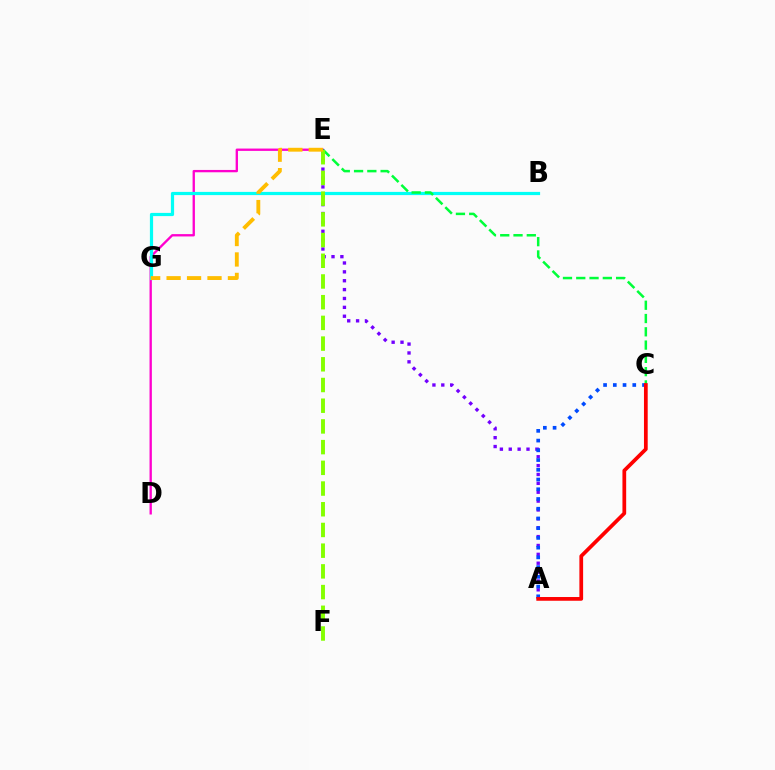{('D', 'E'): [{'color': '#ff00cf', 'line_style': 'solid', 'thickness': 1.68}], ('B', 'G'): [{'color': '#00fff6', 'line_style': 'solid', 'thickness': 2.3}], ('C', 'E'): [{'color': '#00ff39', 'line_style': 'dashed', 'thickness': 1.8}], ('A', 'E'): [{'color': '#7200ff', 'line_style': 'dotted', 'thickness': 2.41}], ('E', 'F'): [{'color': '#84ff00', 'line_style': 'dashed', 'thickness': 2.81}], ('E', 'G'): [{'color': '#ffbd00', 'line_style': 'dashed', 'thickness': 2.78}], ('A', 'C'): [{'color': '#004bff', 'line_style': 'dotted', 'thickness': 2.64}, {'color': '#ff0000', 'line_style': 'solid', 'thickness': 2.69}]}